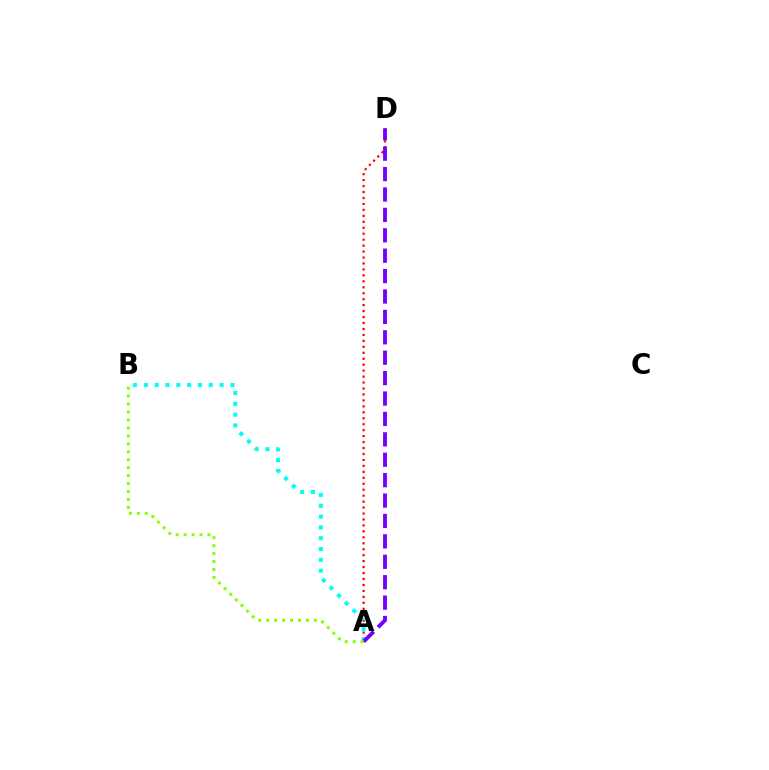{('A', 'D'): [{'color': '#ff0000', 'line_style': 'dotted', 'thickness': 1.62}, {'color': '#7200ff', 'line_style': 'dashed', 'thickness': 2.77}], ('A', 'B'): [{'color': '#00fff6', 'line_style': 'dotted', 'thickness': 2.94}, {'color': '#84ff00', 'line_style': 'dotted', 'thickness': 2.16}]}